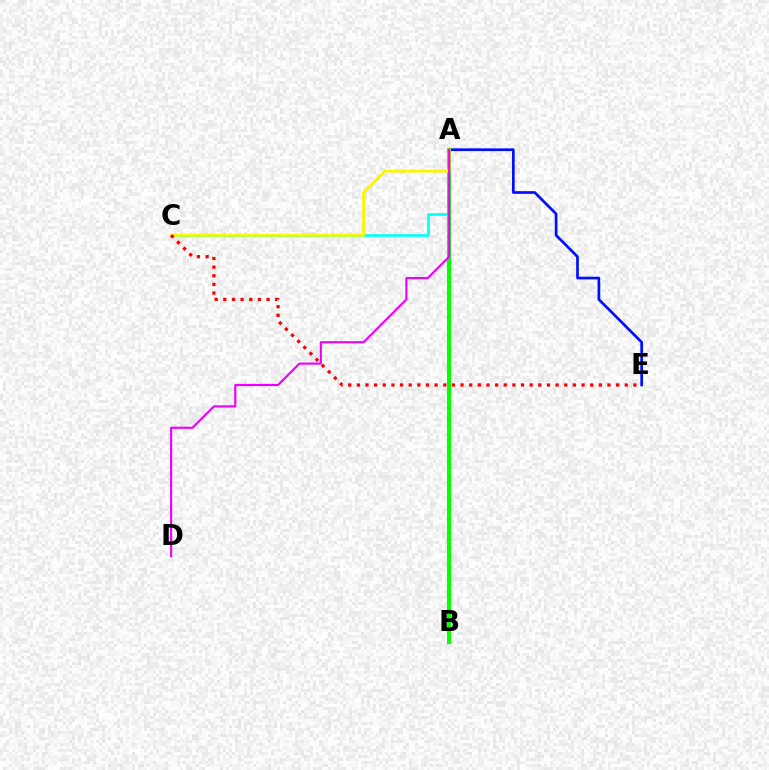{('A', 'C'): [{'color': '#00fff6', 'line_style': 'solid', 'thickness': 1.91}, {'color': '#fcf500', 'line_style': 'solid', 'thickness': 2.01}], ('A', 'E'): [{'color': '#0010ff', 'line_style': 'solid', 'thickness': 1.95}], ('A', 'B'): [{'color': '#08ff00', 'line_style': 'solid', 'thickness': 2.97}], ('C', 'E'): [{'color': '#ff0000', 'line_style': 'dotted', 'thickness': 2.35}], ('A', 'D'): [{'color': '#ee00ff', 'line_style': 'solid', 'thickness': 1.55}]}